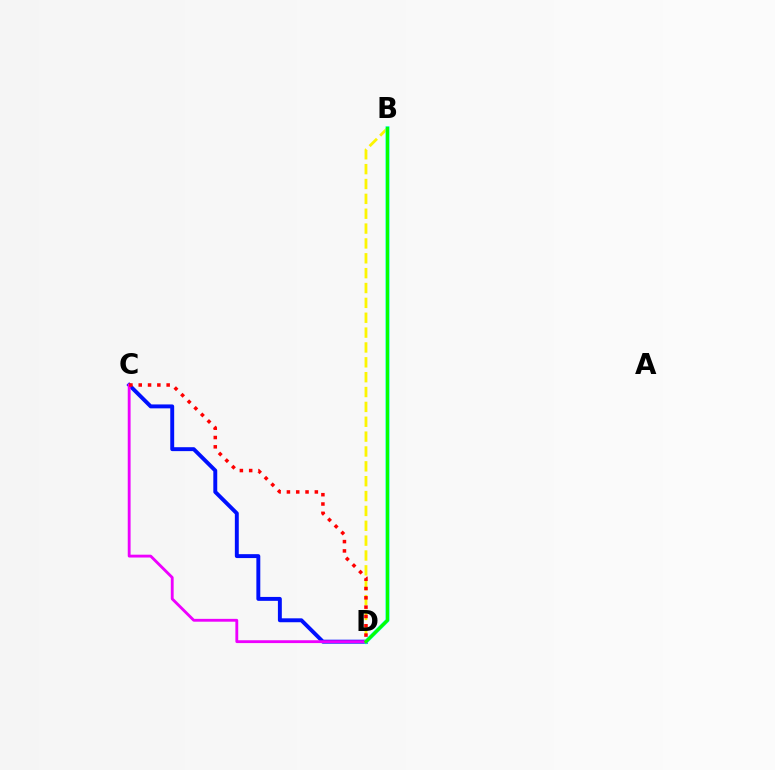{('C', 'D'): [{'color': '#0010ff', 'line_style': 'solid', 'thickness': 2.82}, {'color': '#ee00ff', 'line_style': 'solid', 'thickness': 2.05}, {'color': '#ff0000', 'line_style': 'dotted', 'thickness': 2.53}], ('B', 'D'): [{'color': '#fcf500', 'line_style': 'dashed', 'thickness': 2.02}, {'color': '#00fff6', 'line_style': 'solid', 'thickness': 2.88}, {'color': '#08ff00', 'line_style': 'solid', 'thickness': 2.27}]}